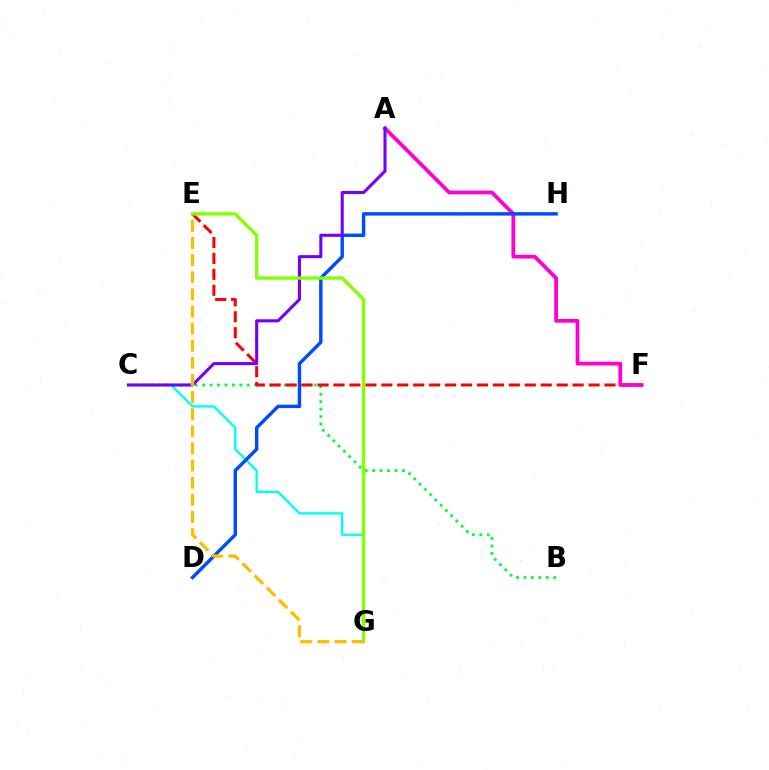{('B', 'C'): [{'color': '#00ff39', 'line_style': 'dotted', 'thickness': 2.02}], ('E', 'F'): [{'color': '#ff0000', 'line_style': 'dashed', 'thickness': 2.17}], ('A', 'F'): [{'color': '#ff00cf', 'line_style': 'solid', 'thickness': 2.71}], ('C', 'G'): [{'color': '#00fff6', 'line_style': 'solid', 'thickness': 1.71}], ('D', 'H'): [{'color': '#004bff', 'line_style': 'solid', 'thickness': 2.47}], ('A', 'C'): [{'color': '#7200ff', 'line_style': 'solid', 'thickness': 2.2}], ('E', 'G'): [{'color': '#84ff00', 'line_style': 'solid', 'thickness': 2.41}, {'color': '#ffbd00', 'line_style': 'dashed', 'thickness': 2.33}]}